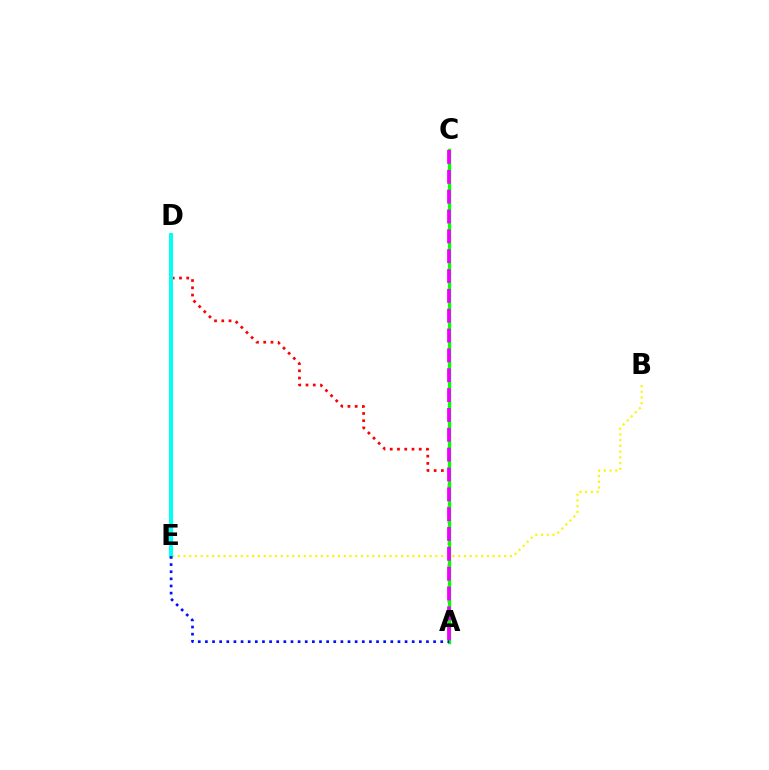{('A', 'D'): [{'color': '#ff0000', 'line_style': 'dotted', 'thickness': 1.97}], ('B', 'E'): [{'color': '#fcf500', 'line_style': 'dotted', 'thickness': 1.56}], ('A', 'C'): [{'color': '#08ff00', 'line_style': 'solid', 'thickness': 2.42}, {'color': '#ee00ff', 'line_style': 'dashed', 'thickness': 2.7}], ('D', 'E'): [{'color': '#00fff6', 'line_style': 'solid', 'thickness': 2.86}], ('A', 'E'): [{'color': '#0010ff', 'line_style': 'dotted', 'thickness': 1.94}]}